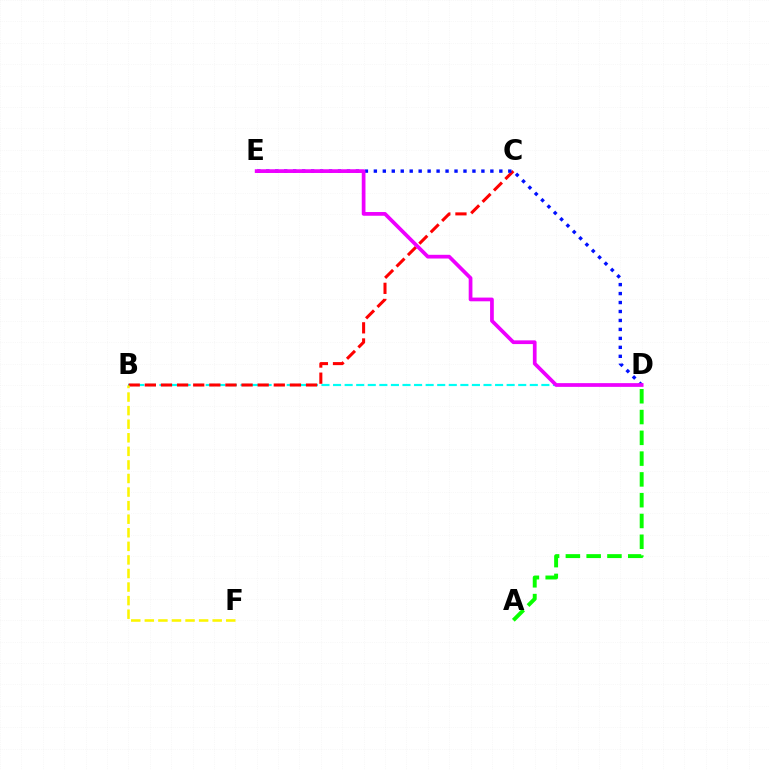{('B', 'D'): [{'color': '#00fff6', 'line_style': 'dashed', 'thickness': 1.57}], ('B', 'C'): [{'color': '#ff0000', 'line_style': 'dashed', 'thickness': 2.19}], ('B', 'F'): [{'color': '#fcf500', 'line_style': 'dashed', 'thickness': 1.84}], ('A', 'D'): [{'color': '#08ff00', 'line_style': 'dashed', 'thickness': 2.82}], ('D', 'E'): [{'color': '#0010ff', 'line_style': 'dotted', 'thickness': 2.44}, {'color': '#ee00ff', 'line_style': 'solid', 'thickness': 2.68}]}